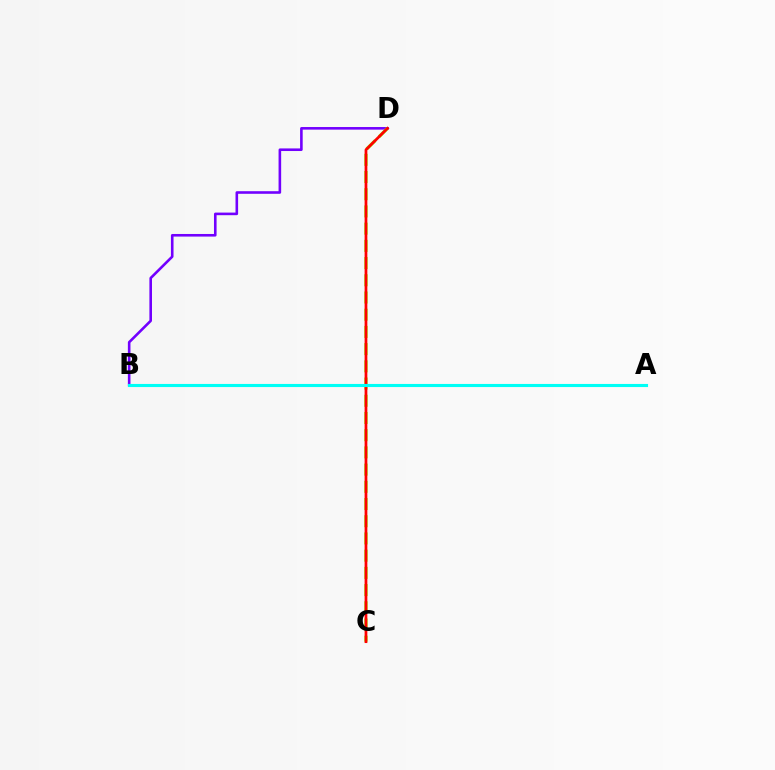{('B', 'D'): [{'color': '#7200ff', 'line_style': 'solid', 'thickness': 1.87}], ('C', 'D'): [{'color': '#84ff00', 'line_style': 'dashed', 'thickness': 2.34}, {'color': '#ff0000', 'line_style': 'solid', 'thickness': 1.98}], ('A', 'B'): [{'color': '#00fff6', 'line_style': 'solid', 'thickness': 2.24}]}